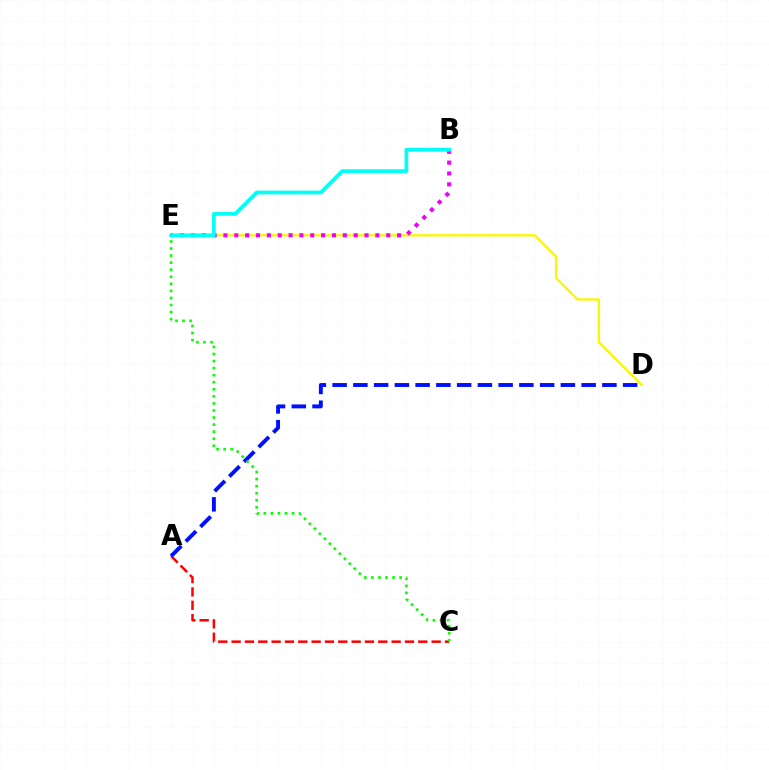{('D', 'E'): [{'color': '#fcf500', 'line_style': 'solid', 'thickness': 1.65}], ('A', 'C'): [{'color': '#ff0000', 'line_style': 'dashed', 'thickness': 1.81}], ('B', 'E'): [{'color': '#ee00ff', 'line_style': 'dotted', 'thickness': 2.95}, {'color': '#00fff6', 'line_style': 'solid', 'thickness': 2.68}], ('A', 'D'): [{'color': '#0010ff', 'line_style': 'dashed', 'thickness': 2.82}], ('C', 'E'): [{'color': '#08ff00', 'line_style': 'dotted', 'thickness': 1.92}]}